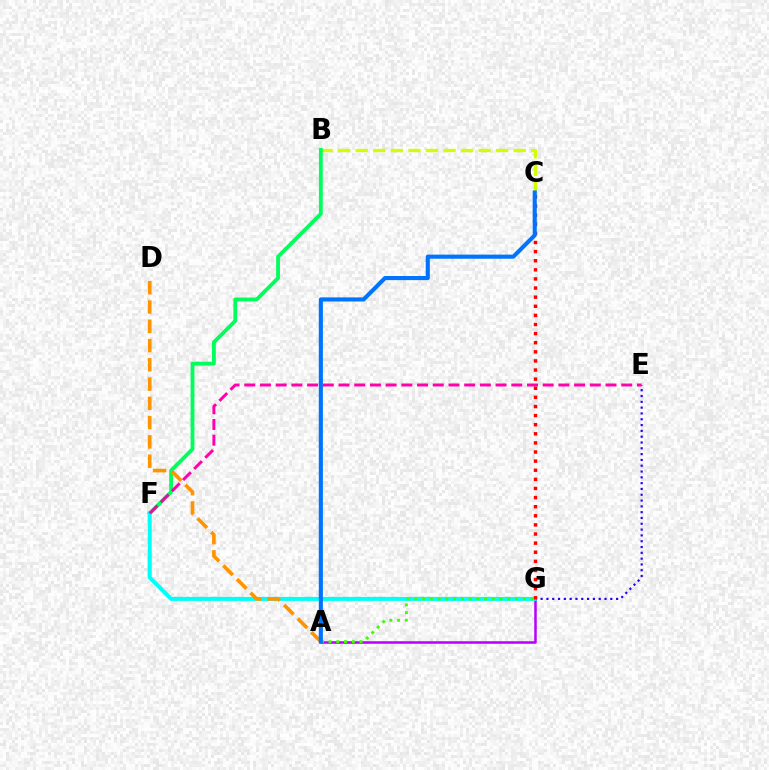{('B', 'C'): [{'color': '#d1ff00', 'line_style': 'dashed', 'thickness': 2.38}], ('B', 'F'): [{'color': '#00ff5c', 'line_style': 'solid', 'thickness': 2.75}], ('E', 'G'): [{'color': '#2500ff', 'line_style': 'dotted', 'thickness': 1.58}], ('A', 'G'): [{'color': '#b900ff', 'line_style': 'solid', 'thickness': 1.82}, {'color': '#3dff00', 'line_style': 'dotted', 'thickness': 2.1}], ('F', 'G'): [{'color': '#00fff6', 'line_style': 'solid', 'thickness': 2.88}], ('C', 'G'): [{'color': '#ff0000', 'line_style': 'dotted', 'thickness': 2.48}], ('A', 'D'): [{'color': '#ff9400', 'line_style': 'dashed', 'thickness': 2.62}], ('A', 'C'): [{'color': '#0074ff', 'line_style': 'solid', 'thickness': 2.96}], ('E', 'F'): [{'color': '#ff00ac', 'line_style': 'dashed', 'thickness': 2.13}]}